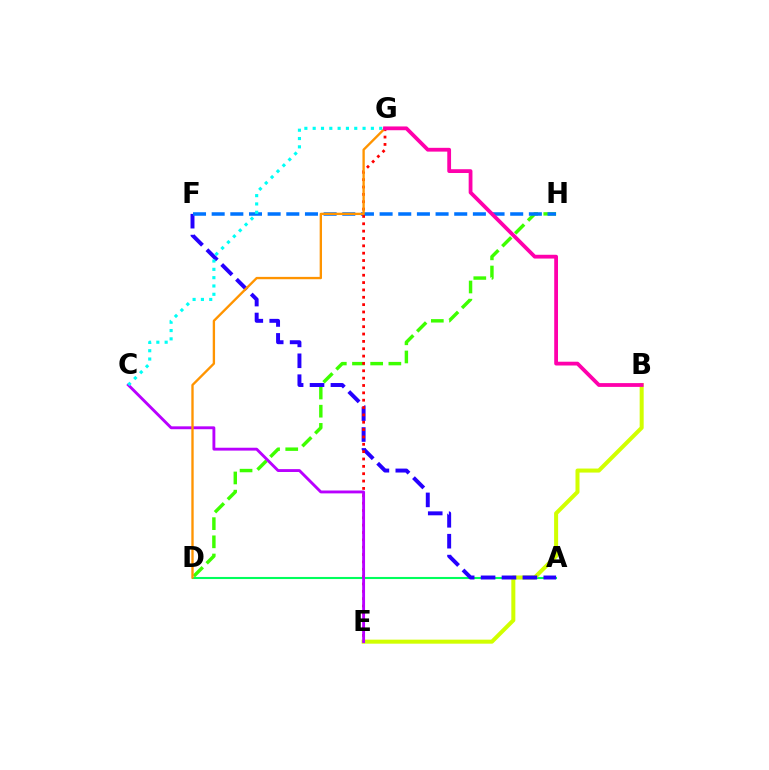{('A', 'D'): [{'color': '#00ff5c', 'line_style': 'solid', 'thickness': 1.5}], ('B', 'E'): [{'color': '#d1ff00', 'line_style': 'solid', 'thickness': 2.9}], ('D', 'H'): [{'color': '#3dff00', 'line_style': 'dashed', 'thickness': 2.47}], ('A', 'F'): [{'color': '#2500ff', 'line_style': 'dashed', 'thickness': 2.84}], ('F', 'H'): [{'color': '#0074ff', 'line_style': 'dashed', 'thickness': 2.53}], ('E', 'G'): [{'color': '#ff0000', 'line_style': 'dotted', 'thickness': 2.0}], ('C', 'E'): [{'color': '#b900ff', 'line_style': 'solid', 'thickness': 2.07}], ('D', 'G'): [{'color': '#ff9400', 'line_style': 'solid', 'thickness': 1.69}], ('C', 'G'): [{'color': '#00fff6', 'line_style': 'dotted', 'thickness': 2.26}], ('B', 'G'): [{'color': '#ff00ac', 'line_style': 'solid', 'thickness': 2.73}]}